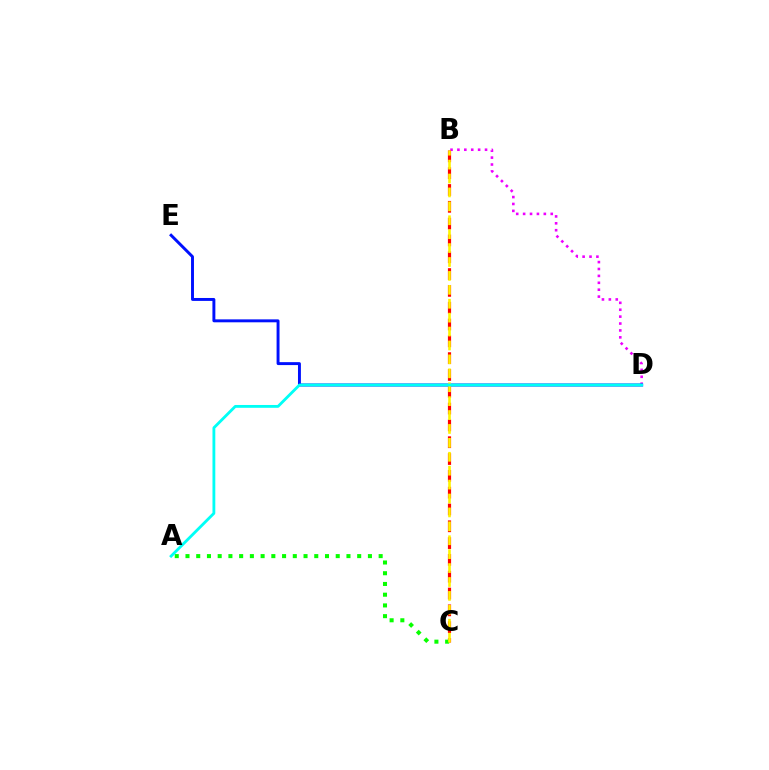{('B', 'D'): [{'color': '#ee00ff', 'line_style': 'dotted', 'thickness': 1.88}], ('B', 'C'): [{'color': '#ff0000', 'line_style': 'dashed', 'thickness': 2.28}, {'color': '#fcf500', 'line_style': 'dashed', 'thickness': 1.89}], ('D', 'E'): [{'color': '#0010ff', 'line_style': 'solid', 'thickness': 2.11}], ('A', 'C'): [{'color': '#08ff00', 'line_style': 'dotted', 'thickness': 2.92}], ('A', 'D'): [{'color': '#00fff6', 'line_style': 'solid', 'thickness': 2.04}]}